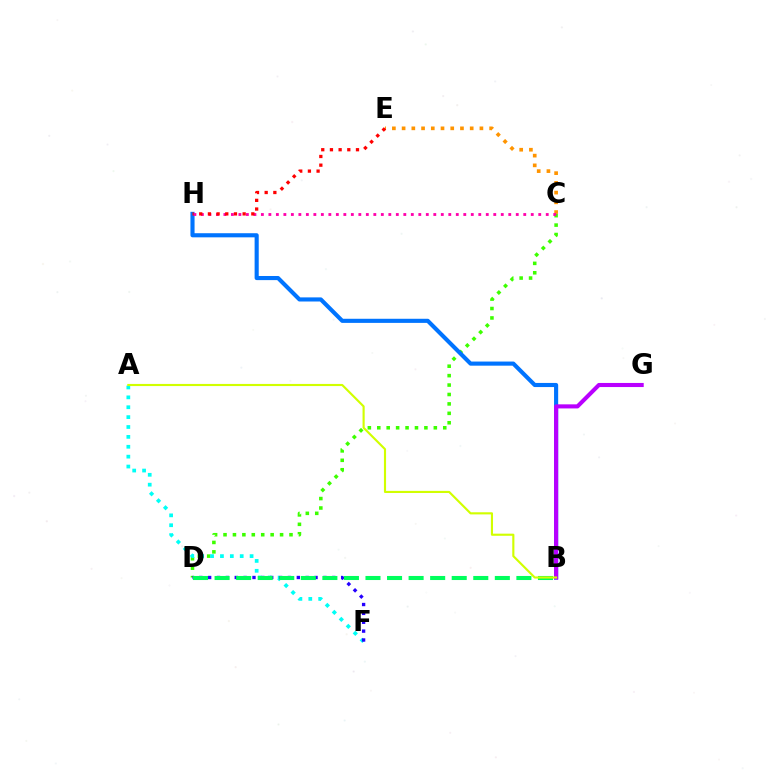{('C', 'E'): [{'color': '#ff9400', 'line_style': 'dotted', 'thickness': 2.64}], ('C', 'D'): [{'color': '#3dff00', 'line_style': 'dotted', 'thickness': 2.56}], ('B', 'H'): [{'color': '#0074ff', 'line_style': 'solid', 'thickness': 2.97}], ('A', 'F'): [{'color': '#00fff6', 'line_style': 'dotted', 'thickness': 2.69}], ('C', 'H'): [{'color': '#ff00ac', 'line_style': 'dotted', 'thickness': 2.04}], ('E', 'H'): [{'color': '#ff0000', 'line_style': 'dotted', 'thickness': 2.36}], ('D', 'F'): [{'color': '#2500ff', 'line_style': 'dotted', 'thickness': 2.41}], ('B', 'D'): [{'color': '#00ff5c', 'line_style': 'dashed', 'thickness': 2.93}], ('B', 'G'): [{'color': '#b900ff', 'line_style': 'solid', 'thickness': 2.94}], ('A', 'B'): [{'color': '#d1ff00', 'line_style': 'solid', 'thickness': 1.54}]}